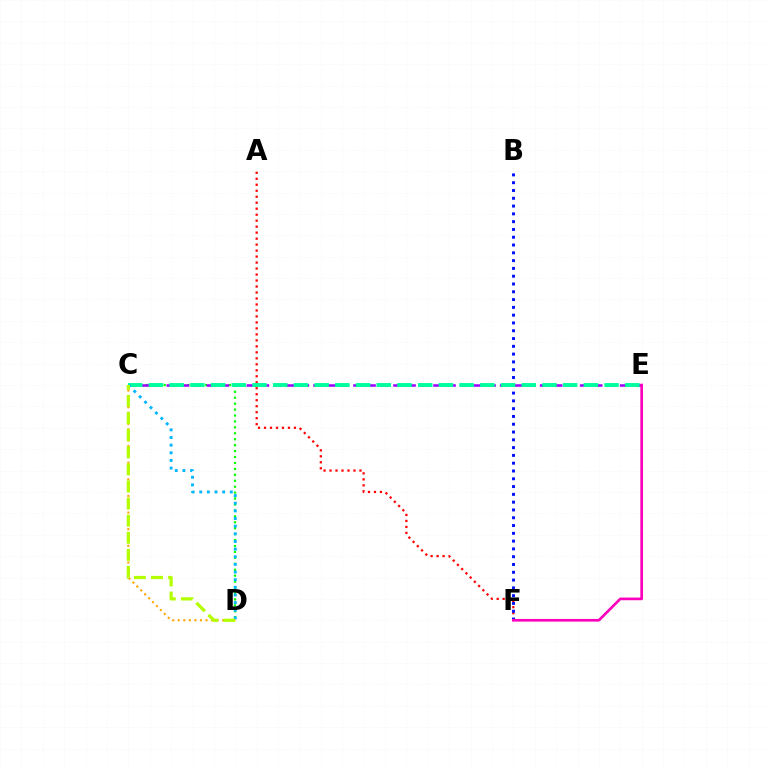{('A', 'F'): [{'color': '#ff0000', 'line_style': 'dotted', 'thickness': 1.63}], ('B', 'F'): [{'color': '#0010ff', 'line_style': 'dotted', 'thickness': 2.12}], ('C', 'D'): [{'color': '#ffa500', 'line_style': 'dotted', 'thickness': 1.51}, {'color': '#08ff00', 'line_style': 'dotted', 'thickness': 1.61}, {'color': '#00b5ff', 'line_style': 'dotted', 'thickness': 2.08}, {'color': '#b3ff00', 'line_style': 'dashed', 'thickness': 2.32}], ('C', 'E'): [{'color': '#9b00ff', 'line_style': 'dashed', 'thickness': 1.81}, {'color': '#00ff9d', 'line_style': 'dashed', 'thickness': 2.81}], ('E', 'F'): [{'color': '#ff00bd', 'line_style': 'solid', 'thickness': 1.92}]}